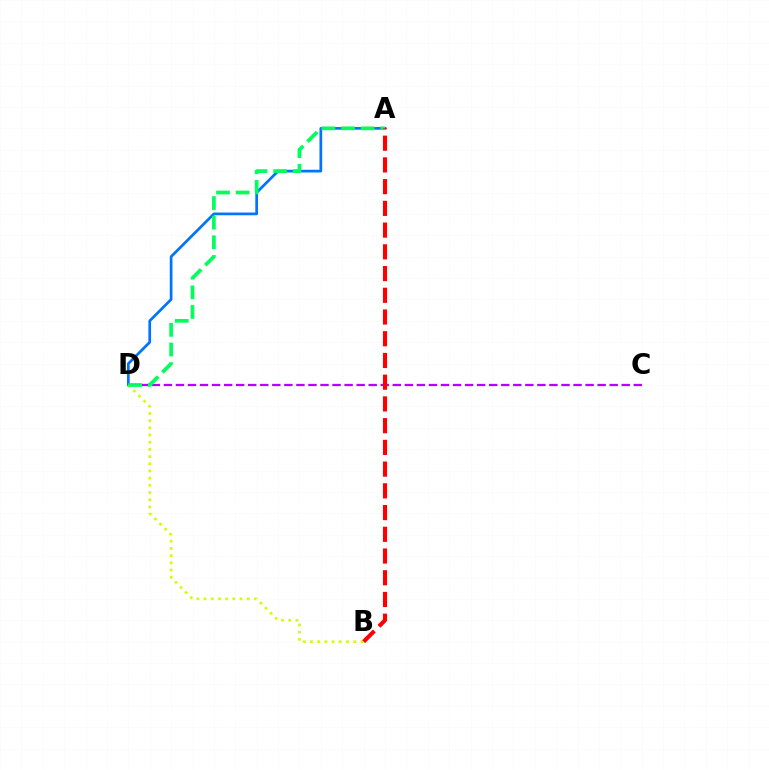{('C', 'D'): [{'color': '#b900ff', 'line_style': 'dashed', 'thickness': 1.64}], ('A', 'D'): [{'color': '#0074ff', 'line_style': 'solid', 'thickness': 1.96}, {'color': '#00ff5c', 'line_style': 'dashed', 'thickness': 2.67}], ('B', 'D'): [{'color': '#d1ff00', 'line_style': 'dotted', 'thickness': 1.95}], ('A', 'B'): [{'color': '#ff0000', 'line_style': 'dashed', 'thickness': 2.95}]}